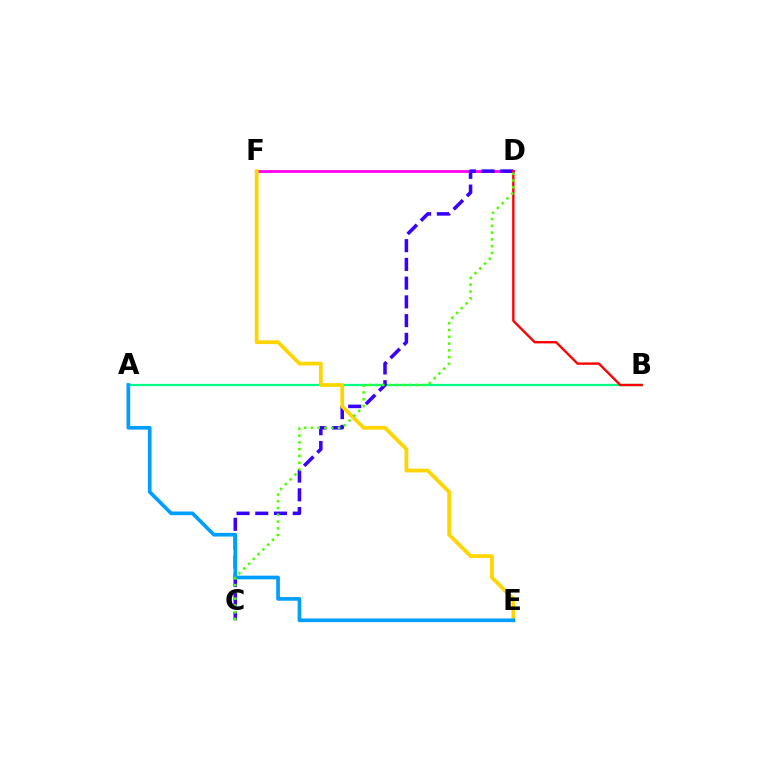{('D', 'F'): [{'color': '#ff00ed', 'line_style': 'solid', 'thickness': 2.0}], ('A', 'B'): [{'color': '#00ff86', 'line_style': 'solid', 'thickness': 1.62}], ('C', 'D'): [{'color': '#3700ff', 'line_style': 'dashed', 'thickness': 2.55}, {'color': '#4fff00', 'line_style': 'dotted', 'thickness': 1.84}], ('E', 'F'): [{'color': '#ffd500', 'line_style': 'solid', 'thickness': 2.71}], ('B', 'D'): [{'color': '#ff0000', 'line_style': 'solid', 'thickness': 1.7}], ('A', 'E'): [{'color': '#009eff', 'line_style': 'solid', 'thickness': 2.64}]}